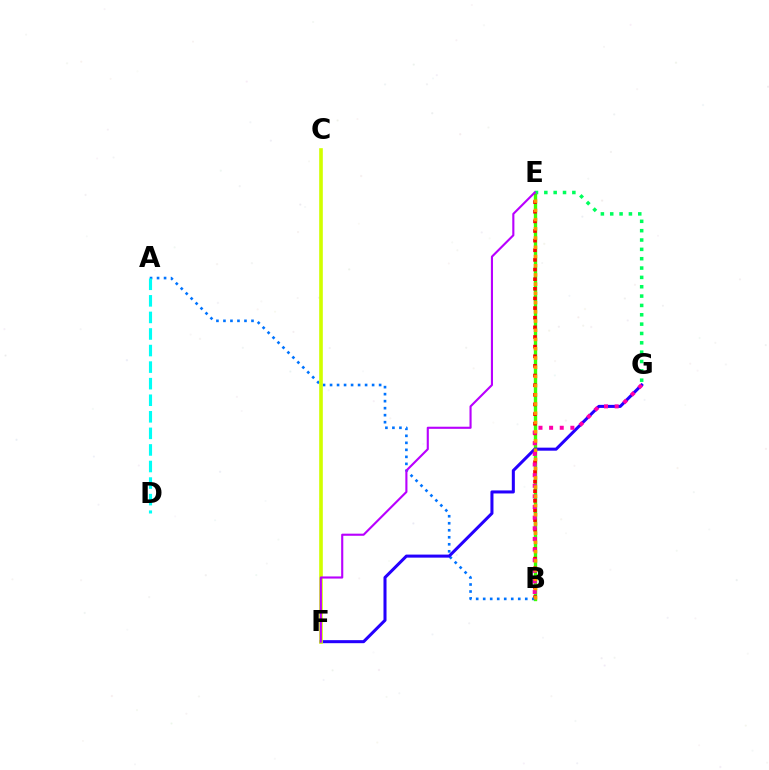{('B', 'E'): [{'color': '#3dff00', 'line_style': 'solid', 'thickness': 2.43}, {'color': '#ff0000', 'line_style': 'dotted', 'thickness': 2.62}, {'color': '#ff9400', 'line_style': 'dotted', 'thickness': 2.51}], ('A', 'B'): [{'color': '#0074ff', 'line_style': 'dotted', 'thickness': 1.9}], ('F', 'G'): [{'color': '#2500ff', 'line_style': 'solid', 'thickness': 2.19}], ('E', 'G'): [{'color': '#00ff5c', 'line_style': 'dotted', 'thickness': 2.54}], ('B', 'G'): [{'color': '#ff00ac', 'line_style': 'dotted', 'thickness': 2.89}], ('C', 'F'): [{'color': '#d1ff00', 'line_style': 'solid', 'thickness': 2.62}], ('A', 'D'): [{'color': '#00fff6', 'line_style': 'dashed', 'thickness': 2.25}], ('E', 'F'): [{'color': '#b900ff', 'line_style': 'solid', 'thickness': 1.52}]}